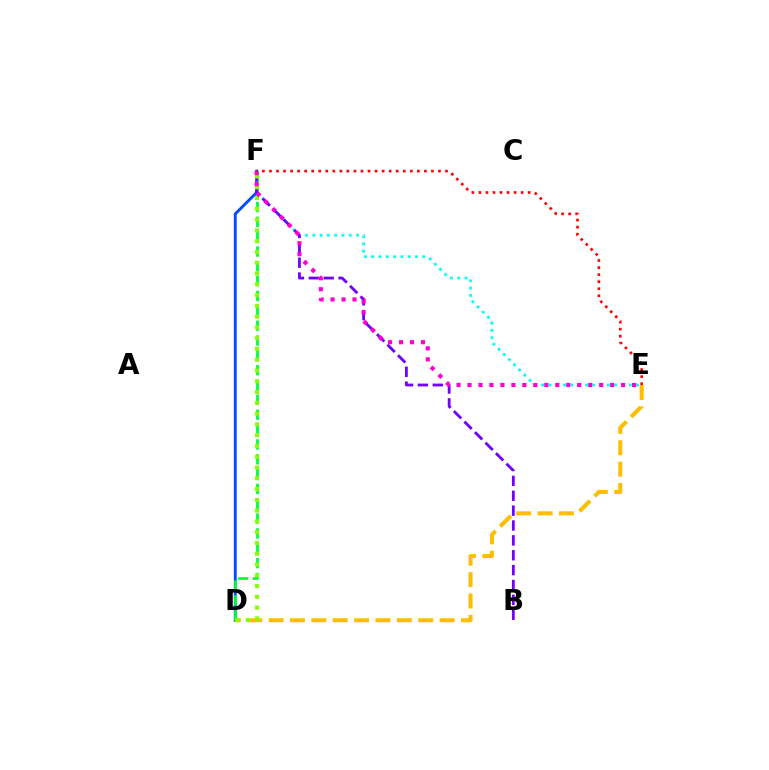{('D', 'F'): [{'color': '#004bff', 'line_style': 'solid', 'thickness': 2.09}, {'color': '#00ff39', 'line_style': 'dashed', 'thickness': 2.02}, {'color': '#84ff00', 'line_style': 'dotted', 'thickness': 2.93}], ('D', 'E'): [{'color': '#ffbd00', 'line_style': 'dashed', 'thickness': 2.9}], ('E', 'F'): [{'color': '#00fff6', 'line_style': 'dotted', 'thickness': 1.98}, {'color': '#ff00cf', 'line_style': 'dotted', 'thickness': 2.98}, {'color': '#ff0000', 'line_style': 'dotted', 'thickness': 1.91}], ('B', 'F'): [{'color': '#7200ff', 'line_style': 'dashed', 'thickness': 2.02}]}